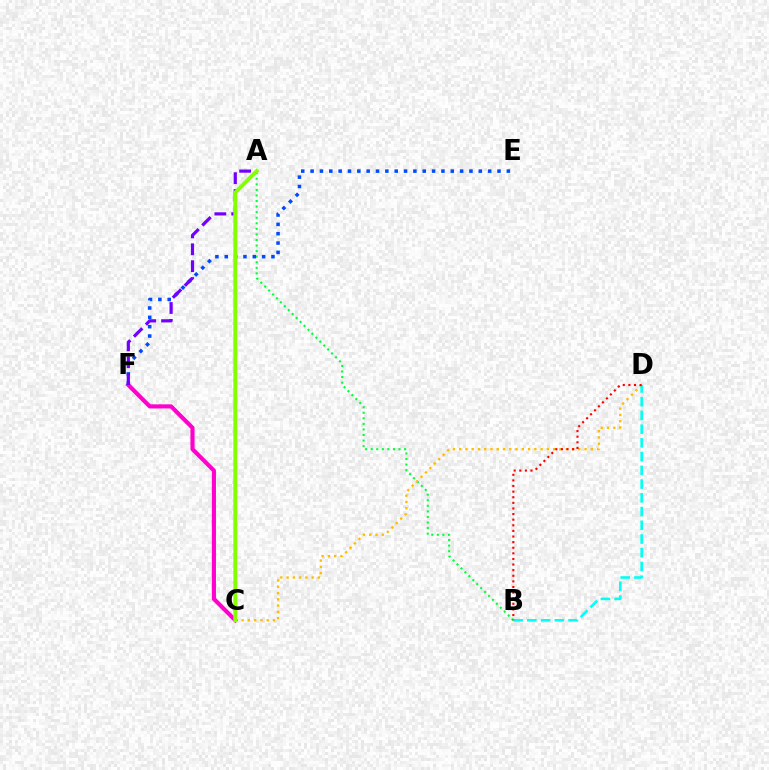{('A', 'B'): [{'color': '#00ff39', 'line_style': 'dotted', 'thickness': 1.51}], ('C', 'F'): [{'color': '#ff00cf', 'line_style': 'solid', 'thickness': 2.97}], ('C', 'D'): [{'color': '#ffbd00', 'line_style': 'dotted', 'thickness': 1.7}], ('B', 'D'): [{'color': '#00fff6', 'line_style': 'dashed', 'thickness': 1.87}, {'color': '#ff0000', 'line_style': 'dotted', 'thickness': 1.52}], ('E', 'F'): [{'color': '#004bff', 'line_style': 'dotted', 'thickness': 2.54}], ('A', 'F'): [{'color': '#7200ff', 'line_style': 'dashed', 'thickness': 2.29}], ('A', 'C'): [{'color': '#84ff00', 'line_style': 'solid', 'thickness': 2.79}]}